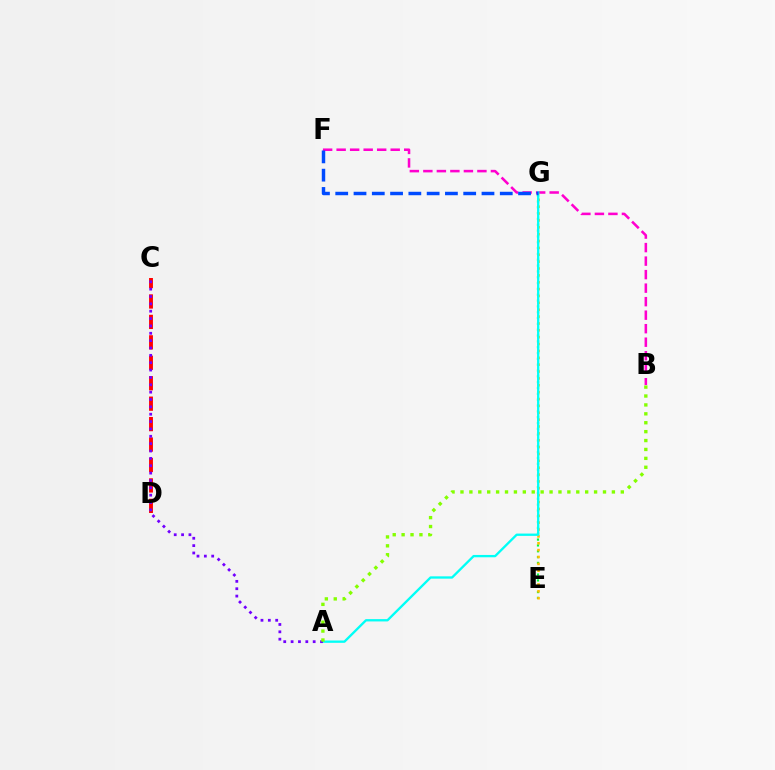{('B', 'F'): [{'color': '#ff00cf', 'line_style': 'dashed', 'thickness': 1.84}], ('E', 'G'): [{'color': '#00ff39', 'line_style': 'dotted', 'thickness': 1.58}, {'color': '#ffbd00', 'line_style': 'dotted', 'thickness': 1.87}], ('A', 'G'): [{'color': '#00fff6', 'line_style': 'solid', 'thickness': 1.67}], ('C', 'D'): [{'color': '#ff0000', 'line_style': 'dashed', 'thickness': 2.78}], ('A', 'C'): [{'color': '#7200ff', 'line_style': 'dotted', 'thickness': 2.0}], ('F', 'G'): [{'color': '#004bff', 'line_style': 'dashed', 'thickness': 2.48}], ('A', 'B'): [{'color': '#84ff00', 'line_style': 'dotted', 'thickness': 2.42}]}